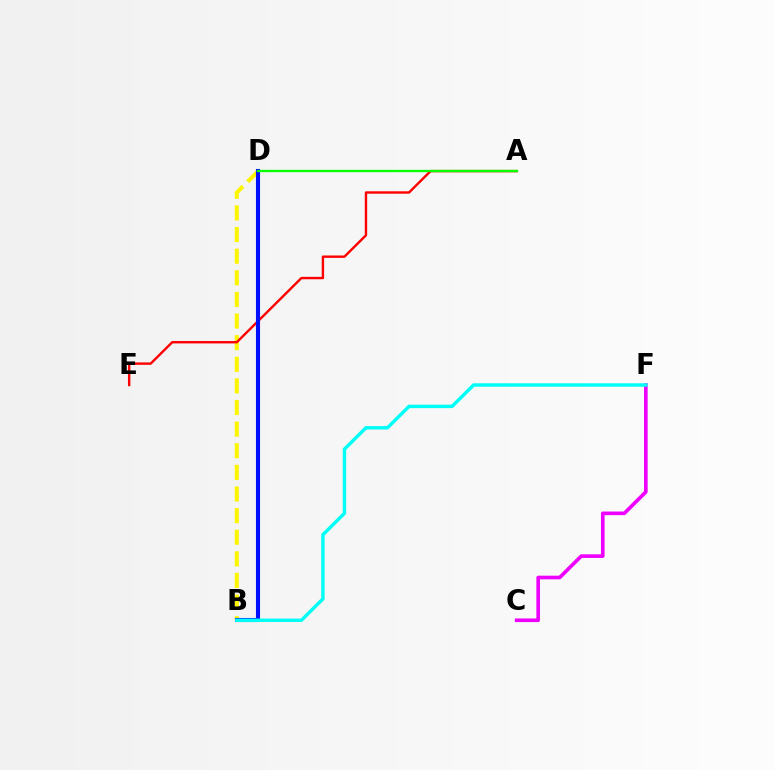{('B', 'D'): [{'color': '#fcf500', 'line_style': 'dashed', 'thickness': 2.94}, {'color': '#0010ff', 'line_style': 'solid', 'thickness': 2.95}], ('A', 'E'): [{'color': '#ff0000', 'line_style': 'solid', 'thickness': 1.73}], ('A', 'D'): [{'color': '#08ff00', 'line_style': 'solid', 'thickness': 1.69}], ('C', 'F'): [{'color': '#ee00ff', 'line_style': 'solid', 'thickness': 2.62}], ('B', 'F'): [{'color': '#00fff6', 'line_style': 'solid', 'thickness': 2.46}]}